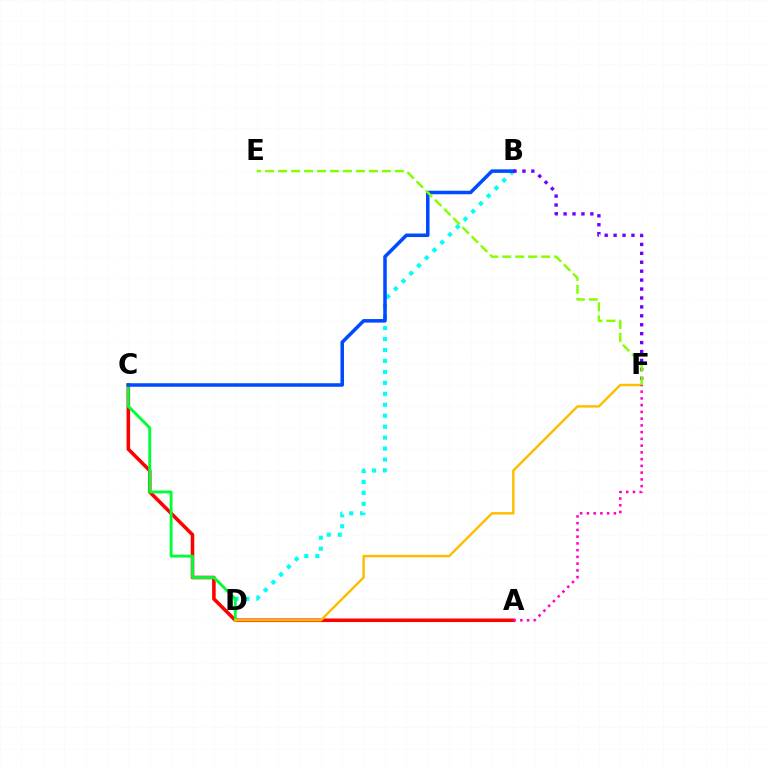{('B', 'D'): [{'color': '#00fff6', 'line_style': 'dotted', 'thickness': 2.98}], ('A', 'C'): [{'color': '#ff0000', 'line_style': 'solid', 'thickness': 2.57}], ('C', 'D'): [{'color': '#00ff39', 'line_style': 'solid', 'thickness': 2.08}], ('B', 'C'): [{'color': '#004bff', 'line_style': 'solid', 'thickness': 2.55}], ('B', 'F'): [{'color': '#7200ff', 'line_style': 'dotted', 'thickness': 2.42}], ('D', 'F'): [{'color': '#ffbd00', 'line_style': 'solid', 'thickness': 1.76}], ('A', 'F'): [{'color': '#ff00cf', 'line_style': 'dotted', 'thickness': 1.83}], ('E', 'F'): [{'color': '#84ff00', 'line_style': 'dashed', 'thickness': 1.76}]}